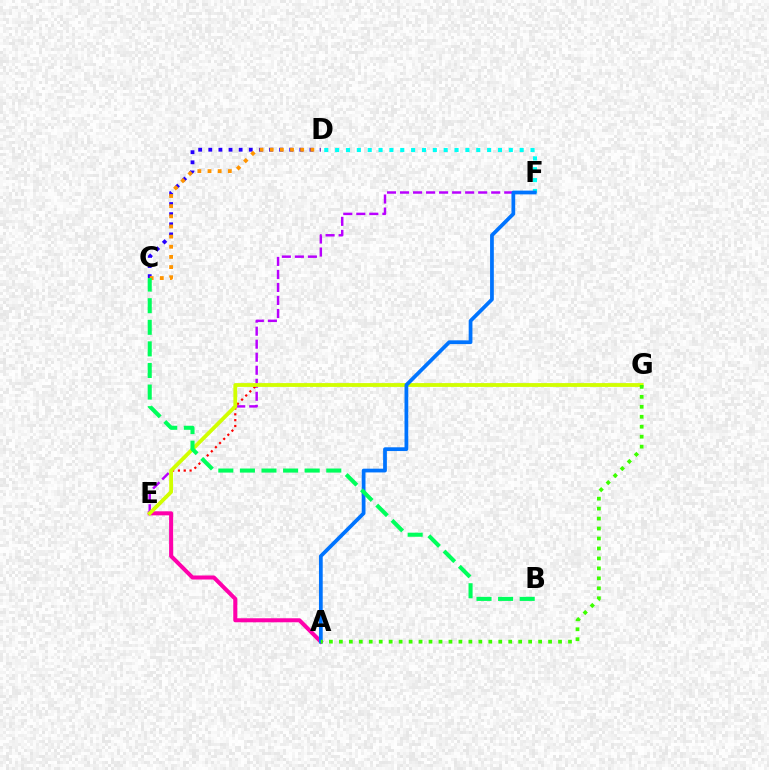{('C', 'D'): [{'color': '#2500ff', 'line_style': 'dotted', 'thickness': 2.75}, {'color': '#ff9400', 'line_style': 'dotted', 'thickness': 2.76}], ('A', 'E'): [{'color': '#ff00ac', 'line_style': 'solid', 'thickness': 2.9}], ('E', 'F'): [{'color': '#b900ff', 'line_style': 'dashed', 'thickness': 1.77}], ('D', 'F'): [{'color': '#00fff6', 'line_style': 'dotted', 'thickness': 2.95}], ('E', 'G'): [{'color': '#ff0000', 'line_style': 'dotted', 'thickness': 1.59}, {'color': '#d1ff00', 'line_style': 'solid', 'thickness': 2.74}], ('A', 'F'): [{'color': '#0074ff', 'line_style': 'solid', 'thickness': 2.7}], ('B', 'C'): [{'color': '#00ff5c', 'line_style': 'dashed', 'thickness': 2.93}], ('A', 'G'): [{'color': '#3dff00', 'line_style': 'dotted', 'thickness': 2.71}]}